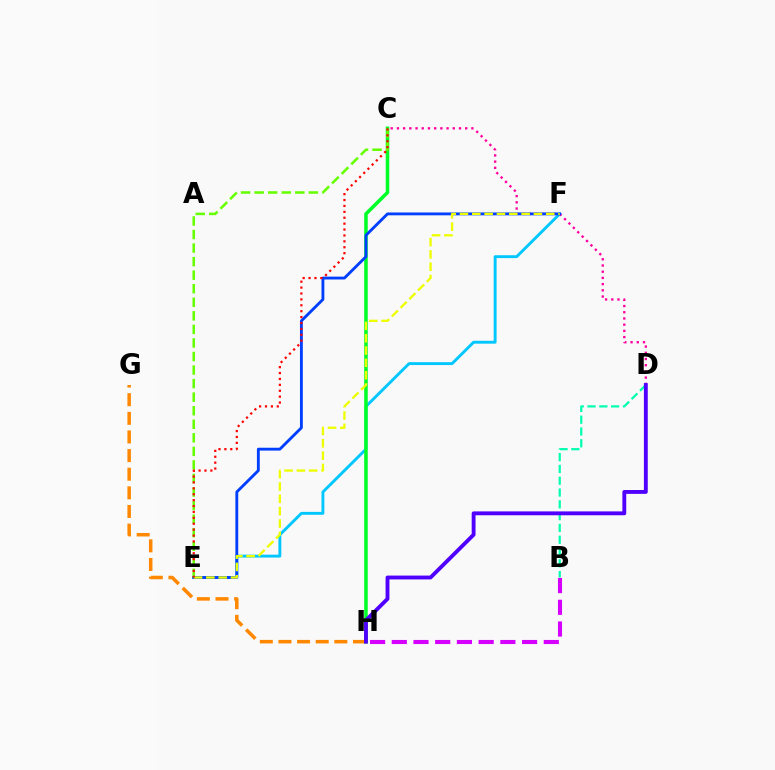{('E', 'F'): [{'color': '#00c7ff', 'line_style': 'solid', 'thickness': 2.08}, {'color': '#003fff', 'line_style': 'solid', 'thickness': 2.05}, {'color': '#eeff00', 'line_style': 'dashed', 'thickness': 1.67}], ('C', 'D'): [{'color': '#ff00a0', 'line_style': 'dotted', 'thickness': 1.69}], ('B', 'D'): [{'color': '#00ffaf', 'line_style': 'dashed', 'thickness': 1.6}], ('C', 'H'): [{'color': '#00ff27', 'line_style': 'solid', 'thickness': 2.55}], ('B', 'H'): [{'color': '#d600ff', 'line_style': 'dashed', 'thickness': 2.95}], ('G', 'H'): [{'color': '#ff8800', 'line_style': 'dashed', 'thickness': 2.53}], ('C', 'E'): [{'color': '#66ff00', 'line_style': 'dashed', 'thickness': 1.84}, {'color': '#ff0000', 'line_style': 'dotted', 'thickness': 1.6}], ('D', 'H'): [{'color': '#4f00ff', 'line_style': 'solid', 'thickness': 2.78}]}